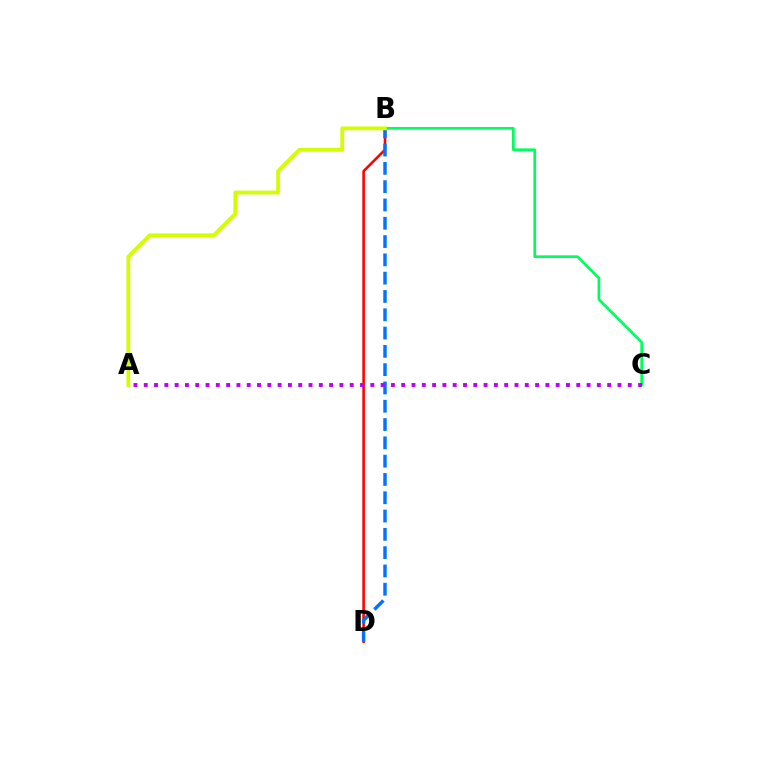{('B', 'C'): [{'color': '#00ff5c', 'line_style': 'solid', 'thickness': 1.94}], ('B', 'D'): [{'color': '#ff0000', 'line_style': 'solid', 'thickness': 1.85}, {'color': '#0074ff', 'line_style': 'dashed', 'thickness': 2.49}], ('A', 'B'): [{'color': '#d1ff00', 'line_style': 'solid', 'thickness': 2.72}], ('A', 'C'): [{'color': '#b900ff', 'line_style': 'dotted', 'thickness': 2.8}]}